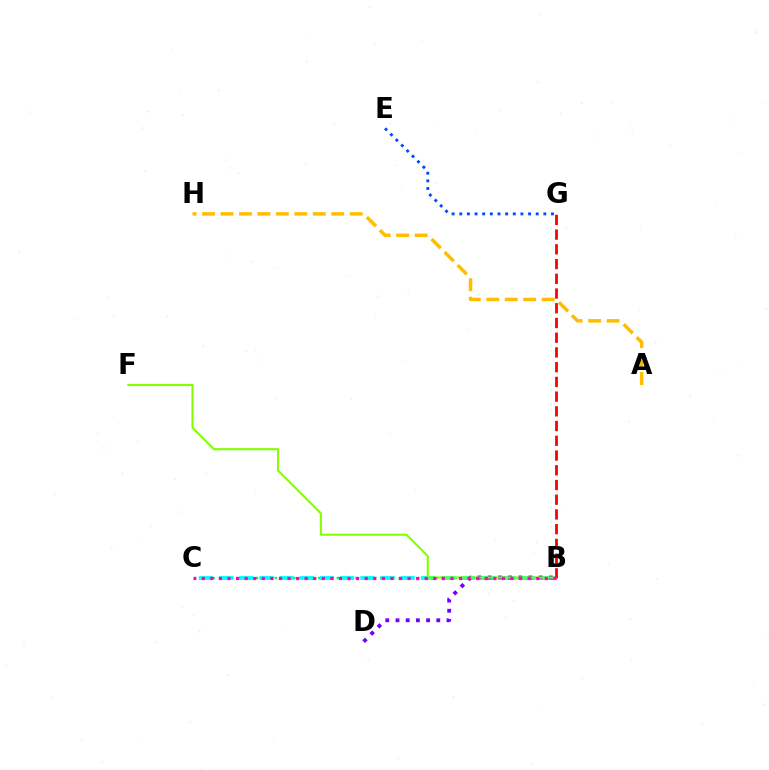{('B', 'C'): [{'color': '#00ff39', 'line_style': 'dotted', 'thickness': 1.68}, {'color': '#00fff6', 'line_style': 'dashed', 'thickness': 2.74}, {'color': '#ff00cf', 'line_style': 'dotted', 'thickness': 2.33}], ('A', 'H'): [{'color': '#ffbd00', 'line_style': 'dashed', 'thickness': 2.51}], ('B', 'D'): [{'color': '#7200ff', 'line_style': 'dotted', 'thickness': 2.77}], ('E', 'G'): [{'color': '#004bff', 'line_style': 'dotted', 'thickness': 2.08}], ('B', 'F'): [{'color': '#84ff00', 'line_style': 'solid', 'thickness': 1.52}], ('B', 'G'): [{'color': '#ff0000', 'line_style': 'dashed', 'thickness': 2.0}]}